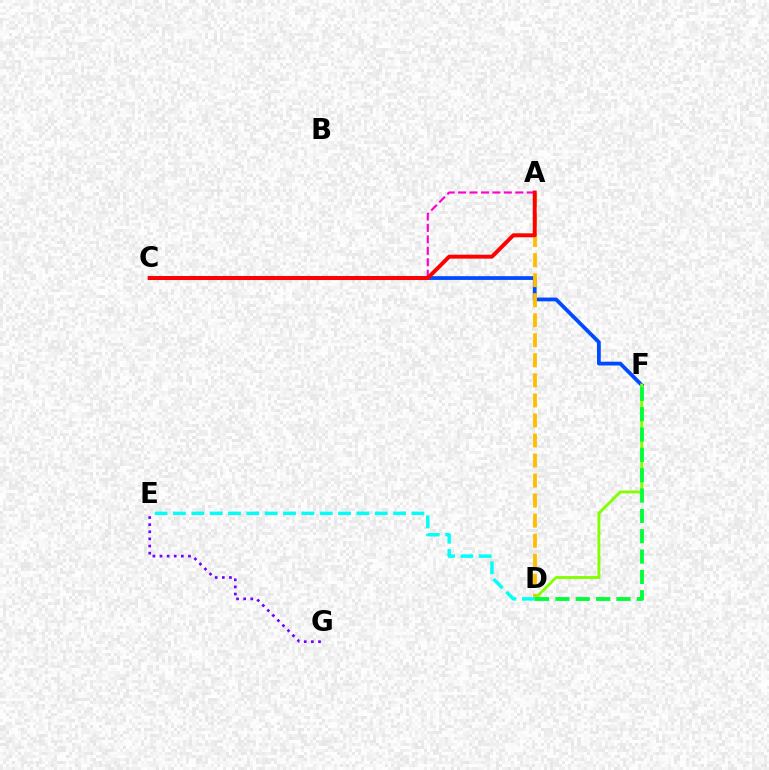{('C', 'F'): [{'color': '#004bff', 'line_style': 'solid', 'thickness': 2.72}], ('A', 'D'): [{'color': '#ffbd00', 'line_style': 'dashed', 'thickness': 2.72}], ('D', 'F'): [{'color': '#84ff00', 'line_style': 'solid', 'thickness': 2.07}, {'color': '#00ff39', 'line_style': 'dashed', 'thickness': 2.76}], ('A', 'C'): [{'color': '#ff00cf', 'line_style': 'dashed', 'thickness': 1.55}, {'color': '#ff0000', 'line_style': 'solid', 'thickness': 2.83}], ('D', 'E'): [{'color': '#00fff6', 'line_style': 'dashed', 'thickness': 2.49}], ('E', 'G'): [{'color': '#7200ff', 'line_style': 'dotted', 'thickness': 1.93}]}